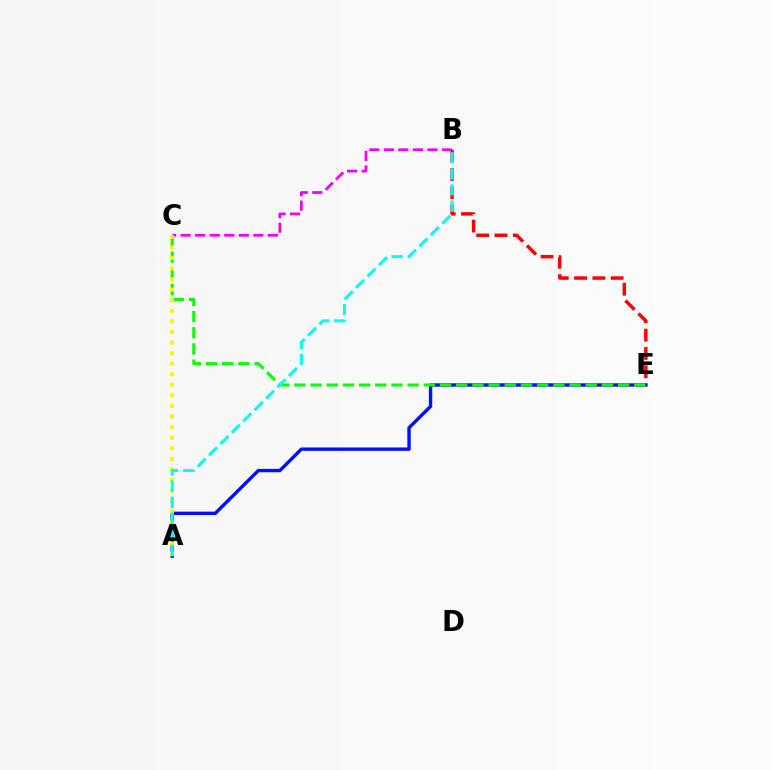{('B', 'E'): [{'color': '#ff0000', 'line_style': 'dashed', 'thickness': 2.49}], ('B', 'C'): [{'color': '#ee00ff', 'line_style': 'dashed', 'thickness': 1.97}], ('A', 'E'): [{'color': '#0010ff', 'line_style': 'solid', 'thickness': 2.44}], ('C', 'E'): [{'color': '#08ff00', 'line_style': 'dashed', 'thickness': 2.2}], ('A', 'C'): [{'color': '#fcf500', 'line_style': 'dotted', 'thickness': 2.87}], ('A', 'B'): [{'color': '#00fff6', 'line_style': 'dashed', 'thickness': 2.19}]}